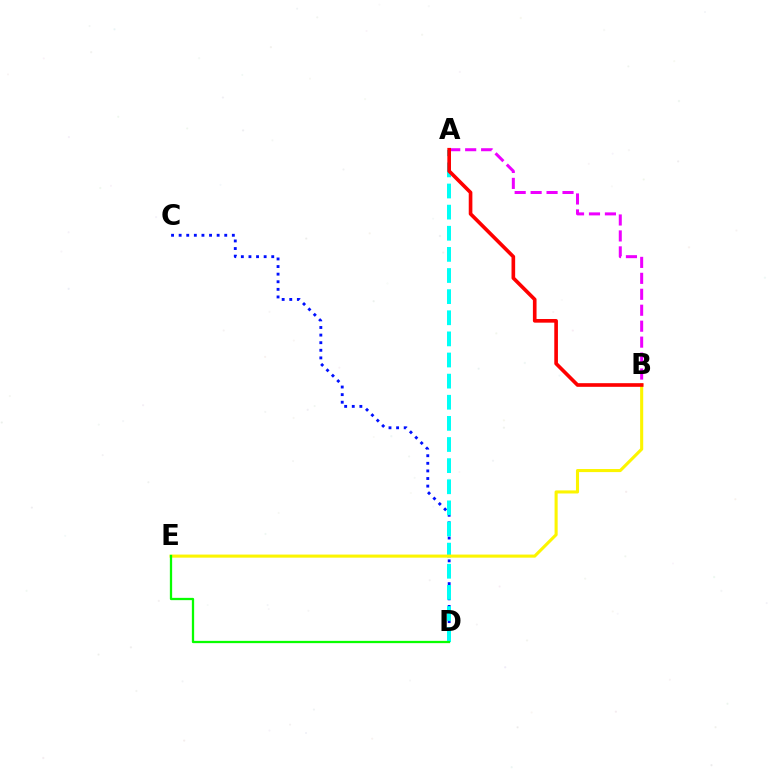{('A', 'B'): [{'color': '#ee00ff', 'line_style': 'dashed', 'thickness': 2.17}, {'color': '#ff0000', 'line_style': 'solid', 'thickness': 2.62}], ('C', 'D'): [{'color': '#0010ff', 'line_style': 'dotted', 'thickness': 2.06}], ('A', 'D'): [{'color': '#00fff6', 'line_style': 'dashed', 'thickness': 2.87}], ('B', 'E'): [{'color': '#fcf500', 'line_style': 'solid', 'thickness': 2.22}], ('D', 'E'): [{'color': '#08ff00', 'line_style': 'solid', 'thickness': 1.64}]}